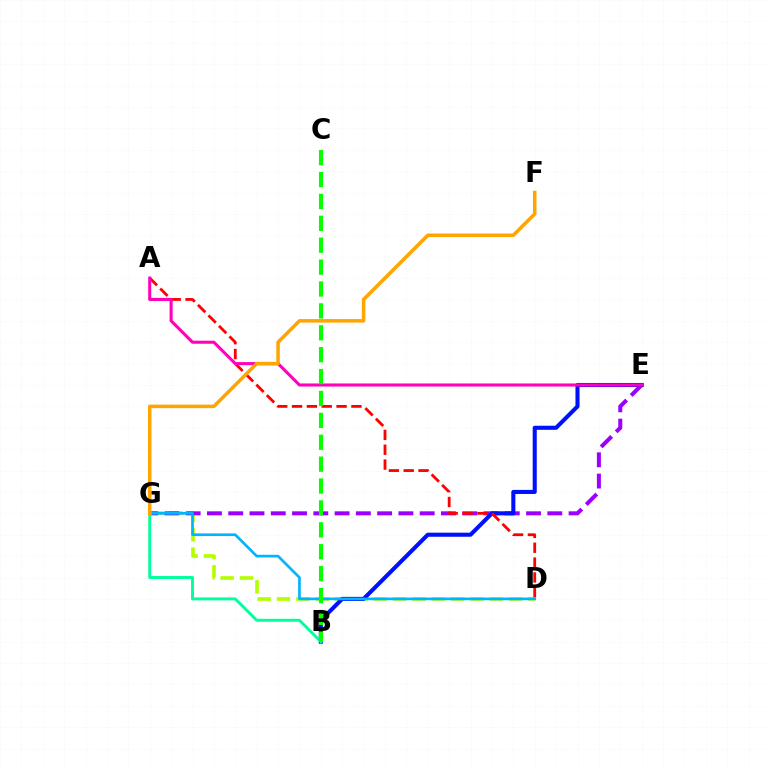{('D', 'G'): [{'color': '#b3ff00', 'line_style': 'dashed', 'thickness': 2.63}, {'color': '#00b5ff', 'line_style': 'solid', 'thickness': 1.93}], ('E', 'G'): [{'color': '#9b00ff', 'line_style': 'dashed', 'thickness': 2.89}], ('B', 'E'): [{'color': '#0010ff', 'line_style': 'solid', 'thickness': 2.93}], ('A', 'D'): [{'color': '#ff0000', 'line_style': 'dashed', 'thickness': 2.02}], ('A', 'E'): [{'color': '#ff00bd', 'line_style': 'solid', 'thickness': 2.21}], ('B', 'G'): [{'color': '#00ff9d', 'line_style': 'solid', 'thickness': 2.11}], ('F', 'G'): [{'color': '#ffa500', 'line_style': 'solid', 'thickness': 2.54}], ('B', 'C'): [{'color': '#08ff00', 'line_style': 'dashed', 'thickness': 2.97}]}